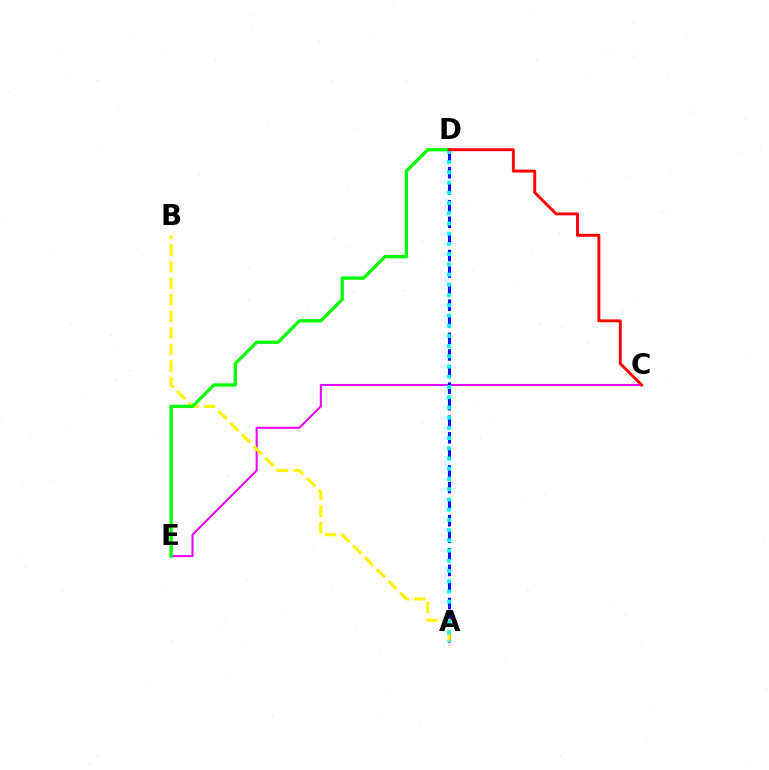{('C', 'E'): [{'color': '#ee00ff', 'line_style': 'solid', 'thickness': 1.5}], ('A', 'D'): [{'color': '#0010ff', 'line_style': 'dashed', 'thickness': 2.25}, {'color': '#00fff6', 'line_style': 'dotted', 'thickness': 2.78}], ('A', 'B'): [{'color': '#fcf500', 'line_style': 'dashed', 'thickness': 2.25}], ('D', 'E'): [{'color': '#08ff00', 'line_style': 'solid', 'thickness': 2.38}], ('C', 'D'): [{'color': '#ff0000', 'line_style': 'solid', 'thickness': 2.1}]}